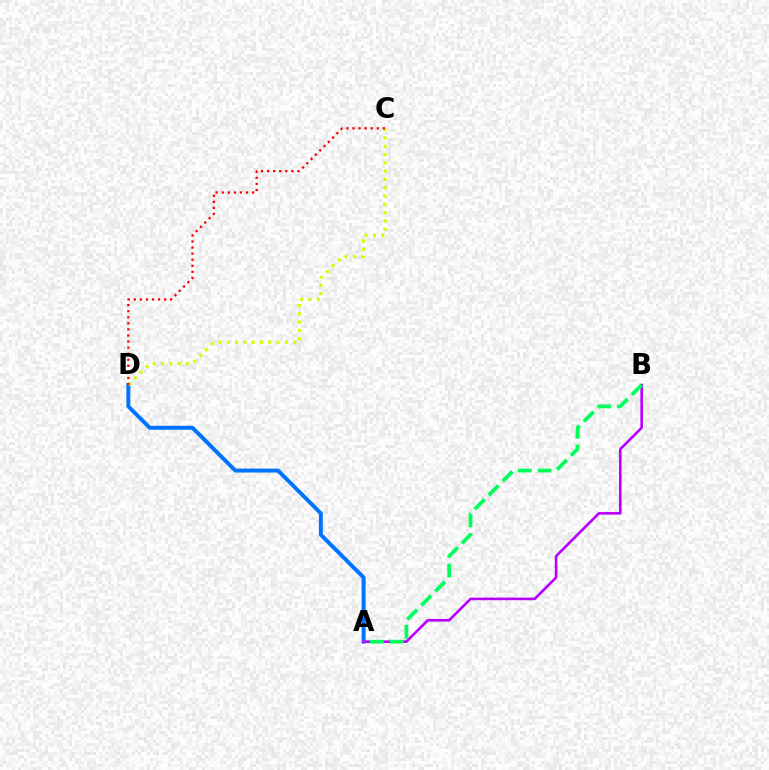{('A', 'D'): [{'color': '#0074ff', 'line_style': 'solid', 'thickness': 2.84}], ('A', 'B'): [{'color': '#b900ff', 'line_style': 'solid', 'thickness': 1.88}, {'color': '#00ff5c', 'line_style': 'dashed', 'thickness': 2.68}], ('C', 'D'): [{'color': '#d1ff00', 'line_style': 'dotted', 'thickness': 2.25}, {'color': '#ff0000', 'line_style': 'dotted', 'thickness': 1.65}]}